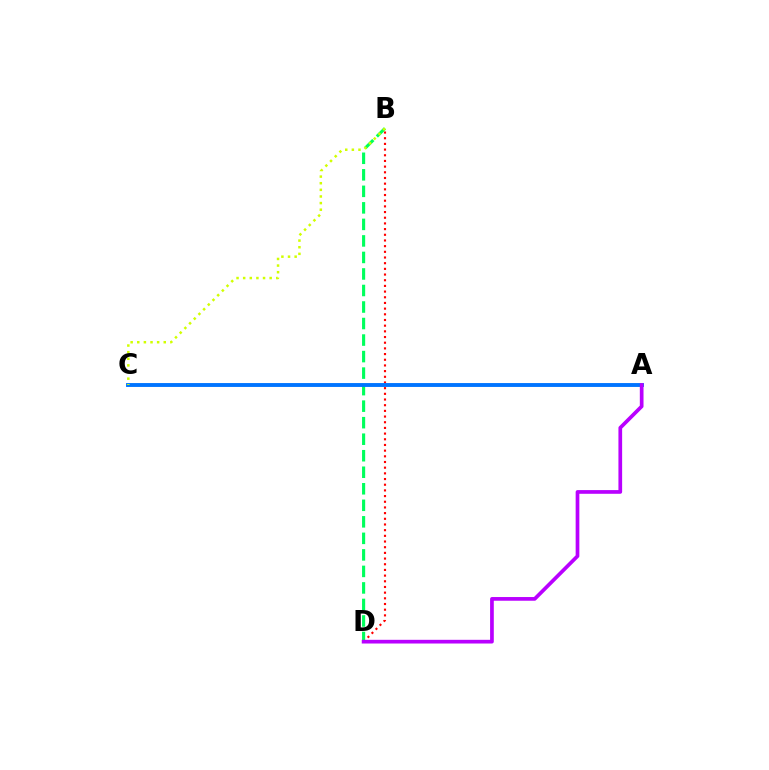{('B', 'D'): [{'color': '#ff0000', 'line_style': 'dotted', 'thickness': 1.54}, {'color': '#00ff5c', 'line_style': 'dashed', 'thickness': 2.24}], ('A', 'C'): [{'color': '#0074ff', 'line_style': 'solid', 'thickness': 2.8}], ('A', 'D'): [{'color': '#b900ff', 'line_style': 'solid', 'thickness': 2.66}], ('B', 'C'): [{'color': '#d1ff00', 'line_style': 'dotted', 'thickness': 1.8}]}